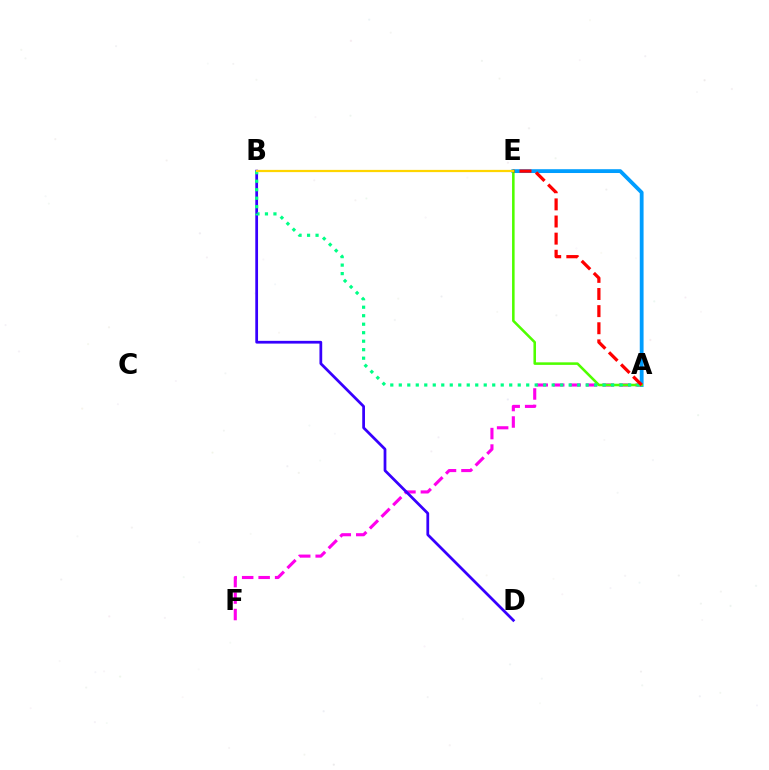{('A', 'F'): [{'color': '#ff00ed', 'line_style': 'dashed', 'thickness': 2.24}], ('B', 'D'): [{'color': '#3700ff', 'line_style': 'solid', 'thickness': 1.98}], ('A', 'E'): [{'color': '#009eff', 'line_style': 'solid', 'thickness': 2.74}, {'color': '#4fff00', 'line_style': 'solid', 'thickness': 1.84}, {'color': '#ff0000', 'line_style': 'dashed', 'thickness': 2.33}], ('A', 'B'): [{'color': '#00ff86', 'line_style': 'dotted', 'thickness': 2.31}], ('B', 'E'): [{'color': '#ffd500', 'line_style': 'solid', 'thickness': 1.61}]}